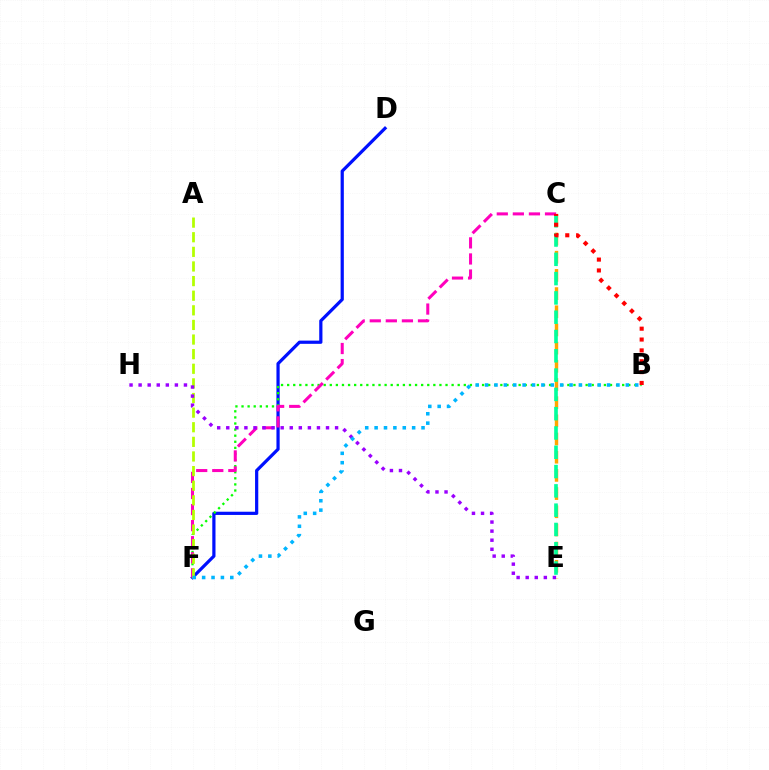{('D', 'F'): [{'color': '#0010ff', 'line_style': 'solid', 'thickness': 2.32}], ('B', 'F'): [{'color': '#08ff00', 'line_style': 'dotted', 'thickness': 1.66}, {'color': '#00b5ff', 'line_style': 'dotted', 'thickness': 2.55}], ('C', 'E'): [{'color': '#ffa500', 'line_style': 'dashed', 'thickness': 2.47}, {'color': '#00ff9d', 'line_style': 'dashed', 'thickness': 2.62}], ('C', 'F'): [{'color': '#ff00bd', 'line_style': 'dashed', 'thickness': 2.18}], ('A', 'F'): [{'color': '#b3ff00', 'line_style': 'dashed', 'thickness': 1.99}], ('E', 'H'): [{'color': '#9b00ff', 'line_style': 'dotted', 'thickness': 2.46}], ('B', 'C'): [{'color': '#ff0000', 'line_style': 'dotted', 'thickness': 2.95}]}